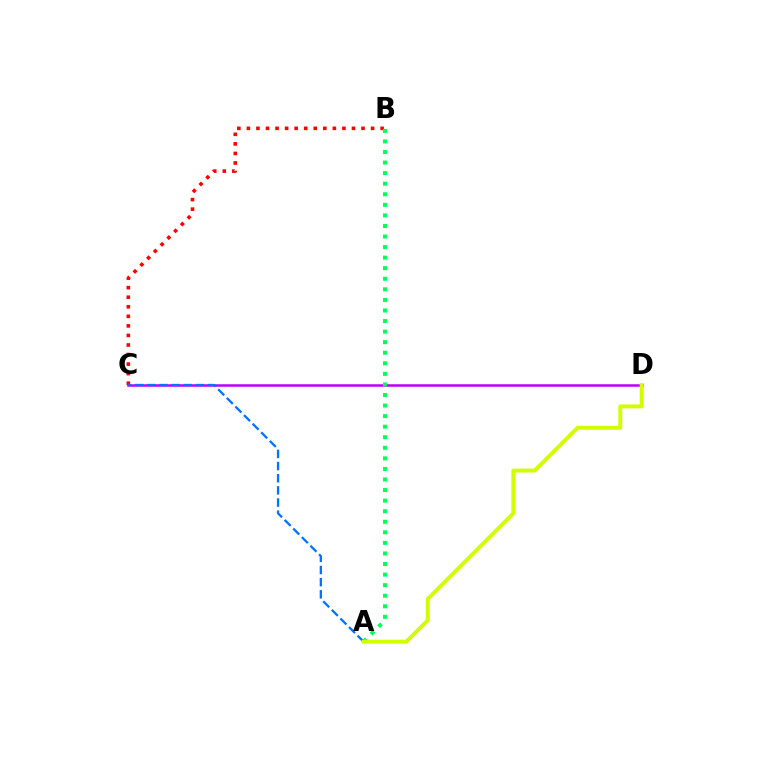{('C', 'D'): [{'color': '#b900ff', 'line_style': 'solid', 'thickness': 1.81}], ('B', 'C'): [{'color': '#ff0000', 'line_style': 'dotted', 'thickness': 2.6}], ('A', 'B'): [{'color': '#00ff5c', 'line_style': 'dotted', 'thickness': 2.87}], ('A', 'C'): [{'color': '#0074ff', 'line_style': 'dashed', 'thickness': 1.65}], ('A', 'D'): [{'color': '#d1ff00', 'line_style': 'solid', 'thickness': 2.83}]}